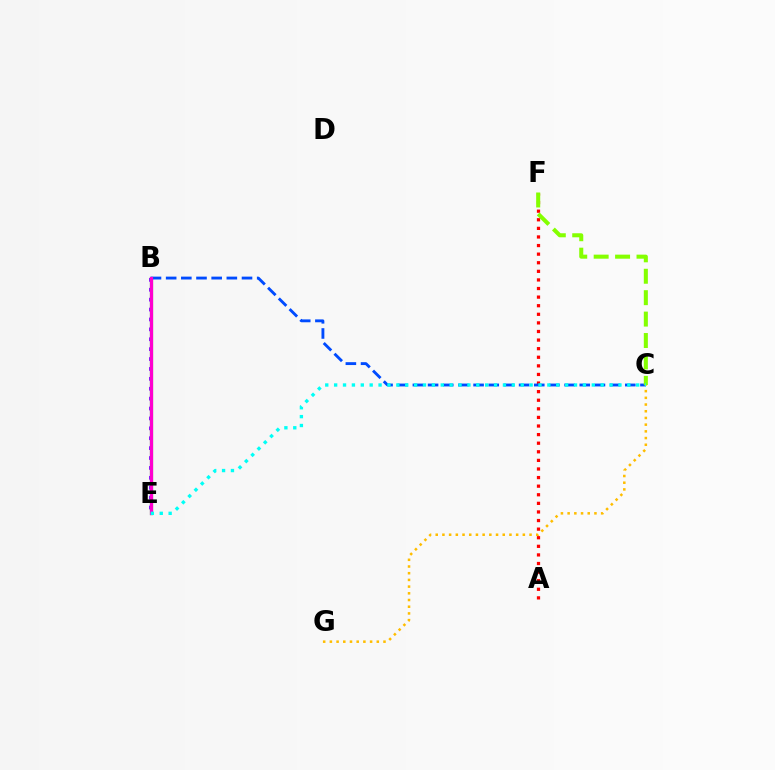{('A', 'F'): [{'color': '#ff0000', 'line_style': 'dotted', 'thickness': 2.33}], ('B', 'E'): [{'color': '#00ff39', 'line_style': 'solid', 'thickness': 2.29}, {'color': '#7200ff', 'line_style': 'dotted', 'thickness': 2.69}, {'color': '#ff00cf', 'line_style': 'solid', 'thickness': 2.32}], ('B', 'C'): [{'color': '#004bff', 'line_style': 'dashed', 'thickness': 2.06}], ('C', 'G'): [{'color': '#ffbd00', 'line_style': 'dotted', 'thickness': 1.82}], ('C', 'F'): [{'color': '#84ff00', 'line_style': 'dashed', 'thickness': 2.91}], ('C', 'E'): [{'color': '#00fff6', 'line_style': 'dotted', 'thickness': 2.41}]}